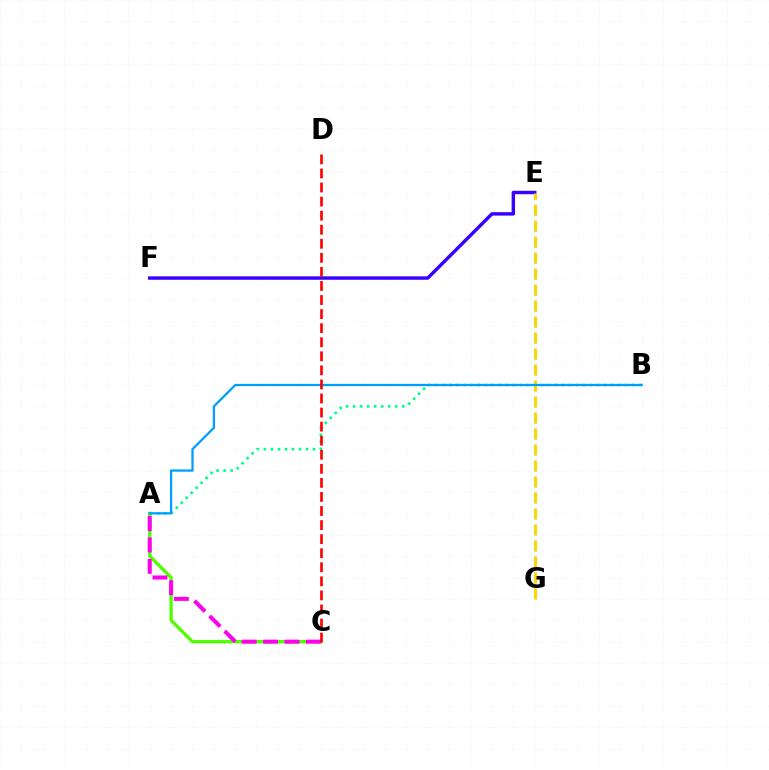{('A', 'C'): [{'color': '#4fff00', 'line_style': 'solid', 'thickness': 2.36}, {'color': '#ff00ed', 'line_style': 'dashed', 'thickness': 2.91}], ('E', 'F'): [{'color': '#3700ff', 'line_style': 'solid', 'thickness': 2.46}], ('A', 'B'): [{'color': '#00ff86', 'line_style': 'dotted', 'thickness': 1.91}, {'color': '#009eff', 'line_style': 'solid', 'thickness': 1.63}], ('E', 'G'): [{'color': '#ffd500', 'line_style': 'dashed', 'thickness': 2.17}], ('C', 'D'): [{'color': '#ff0000', 'line_style': 'dashed', 'thickness': 1.91}]}